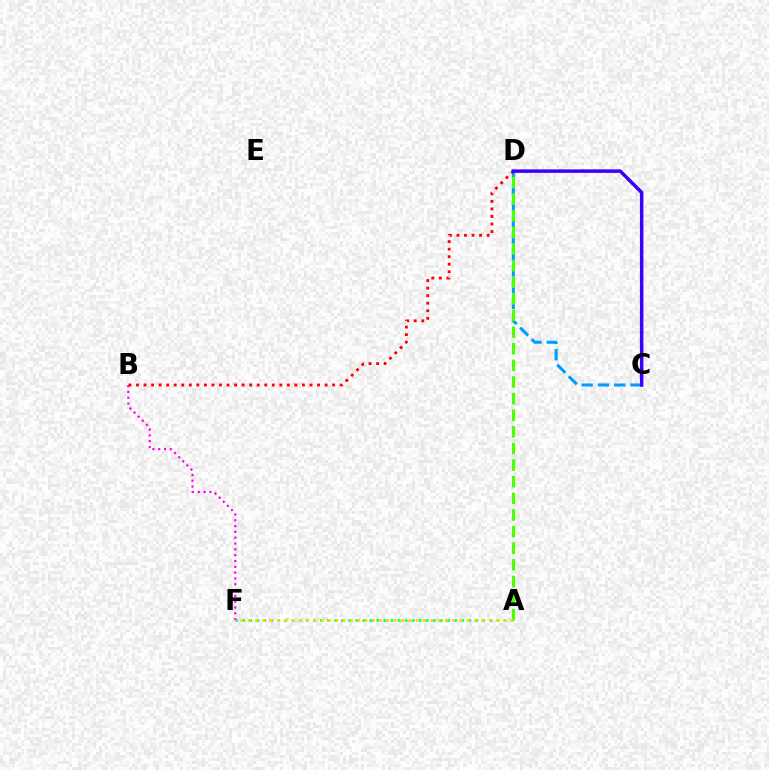{('C', 'D'): [{'color': '#009eff', 'line_style': 'dashed', 'thickness': 2.21}, {'color': '#3700ff', 'line_style': 'solid', 'thickness': 2.51}], ('A', 'D'): [{'color': '#4fff00', 'line_style': 'dashed', 'thickness': 2.26}], ('A', 'F'): [{'color': '#00ff86', 'line_style': 'dotted', 'thickness': 1.92}, {'color': '#ffd500', 'line_style': 'dotted', 'thickness': 1.98}], ('B', 'F'): [{'color': '#ff00ed', 'line_style': 'dotted', 'thickness': 1.58}], ('B', 'D'): [{'color': '#ff0000', 'line_style': 'dotted', 'thickness': 2.05}]}